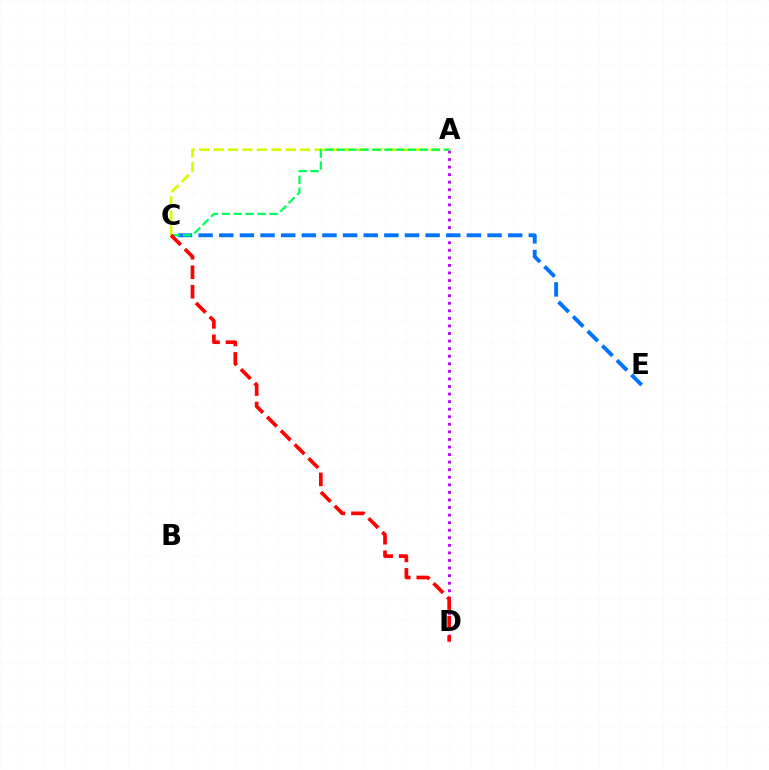{('A', 'D'): [{'color': '#b900ff', 'line_style': 'dotted', 'thickness': 2.06}], ('C', 'E'): [{'color': '#0074ff', 'line_style': 'dashed', 'thickness': 2.8}], ('A', 'C'): [{'color': '#d1ff00', 'line_style': 'dashed', 'thickness': 1.96}, {'color': '#00ff5c', 'line_style': 'dashed', 'thickness': 1.62}], ('C', 'D'): [{'color': '#ff0000', 'line_style': 'dashed', 'thickness': 2.65}]}